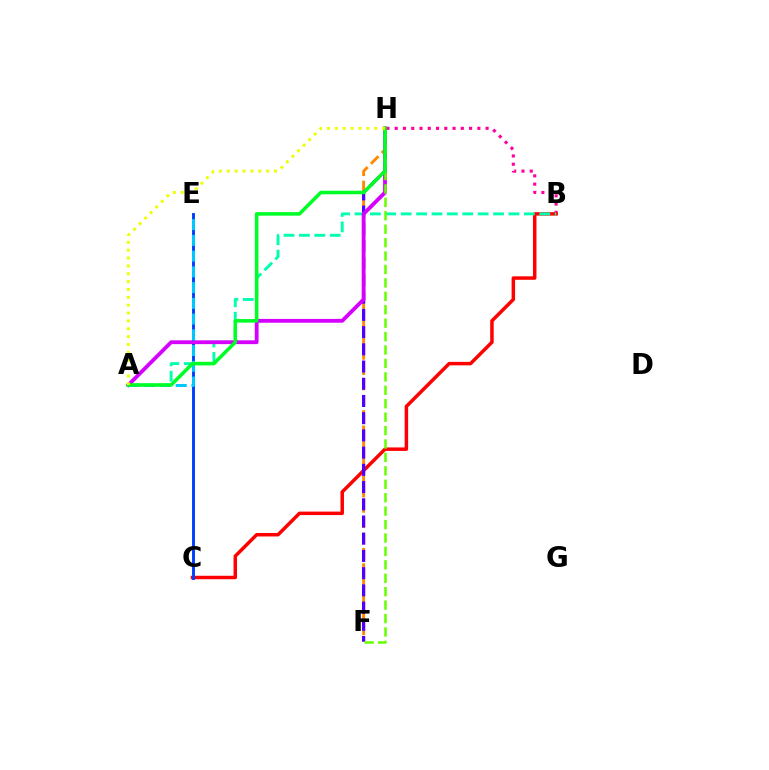{('B', 'H'): [{'color': '#ff00a0', 'line_style': 'dotted', 'thickness': 2.25}], ('B', 'C'): [{'color': '#ff0000', 'line_style': 'solid', 'thickness': 2.5}], ('C', 'E'): [{'color': '#003fff', 'line_style': 'solid', 'thickness': 2.1}], ('F', 'H'): [{'color': '#ff8800', 'line_style': 'dashed', 'thickness': 2.08}, {'color': '#4f00ff', 'line_style': 'dashed', 'thickness': 2.34}, {'color': '#66ff00', 'line_style': 'dashed', 'thickness': 1.82}], ('A', 'B'): [{'color': '#00ffaf', 'line_style': 'dashed', 'thickness': 2.09}], ('A', 'H'): [{'color': '#d600ff', 'line_style': 'solid', 'thickness': 2.75}, {'color': '#00ff27', 'line_style': 'solid', 'thickness': 2.56}, {'color': '#eeff00', 'line_style': 'dotted', 'thickness': 2.14}], ('A', 'E'): [{'color': '#00c7ff', 'line_style': 'dashed', 'thickness': 2.14}]}